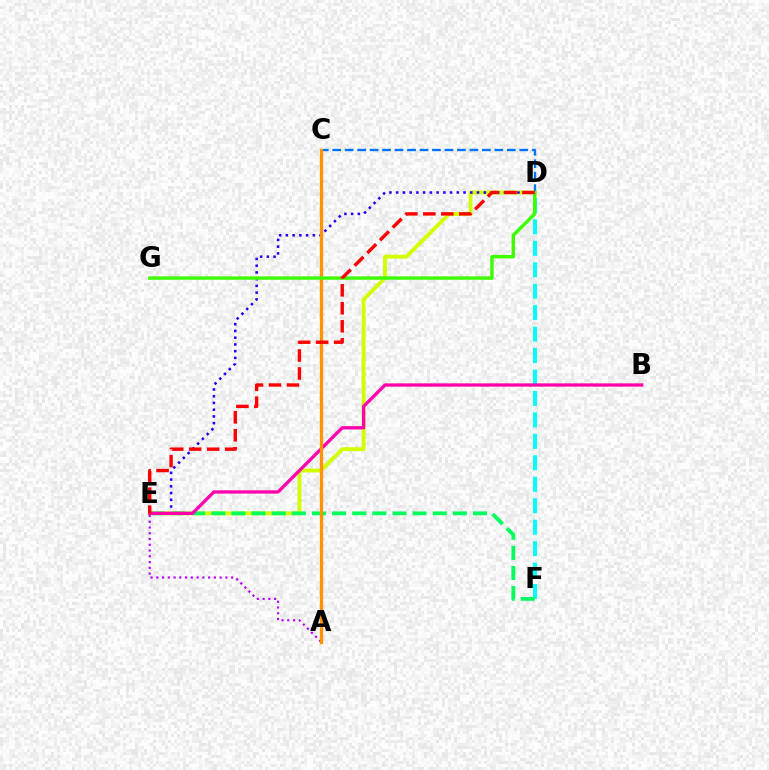{('D', 'F'): [{'color': '#00fff6', 'line_style': 'dashed', 'thickness': 2.91}], ('D', 'E'): [{'color': '#d1ff00', 'line_style': 'solid', 'thickness': 2.78}, {'color': '#2500ff', 'line_style': 'dotted', 'thickness': 1.83}, {'color': '#ff0000', 'line_style': 'dashed', 'thickness': 2.44}], ('C', 'D'): [{'color': '#0074ff', 'line_style': 'dashed', 'thickness': 1.69}], ('E', 'F'): [{'color': '#00ff5c', 'line_style': 'dashed', 'thickness': 2.73}], ('A', 'E'): [{'color': '#b900ff', 'line_style': 'dotted', 'thickness': 1.56}], ('B', 'E'): [{'color': '#ff00ac', 'line_style': 'solid', 'thickness': 2.36}], ('A', 'C'): [{'color': '#ff9400', 'line_style': 'solid', 'thickness': 2.4}], ('D', 'G'): [{'color': '#3dff00', 'line_style': 'solid', 'thickness': 2.48}]}